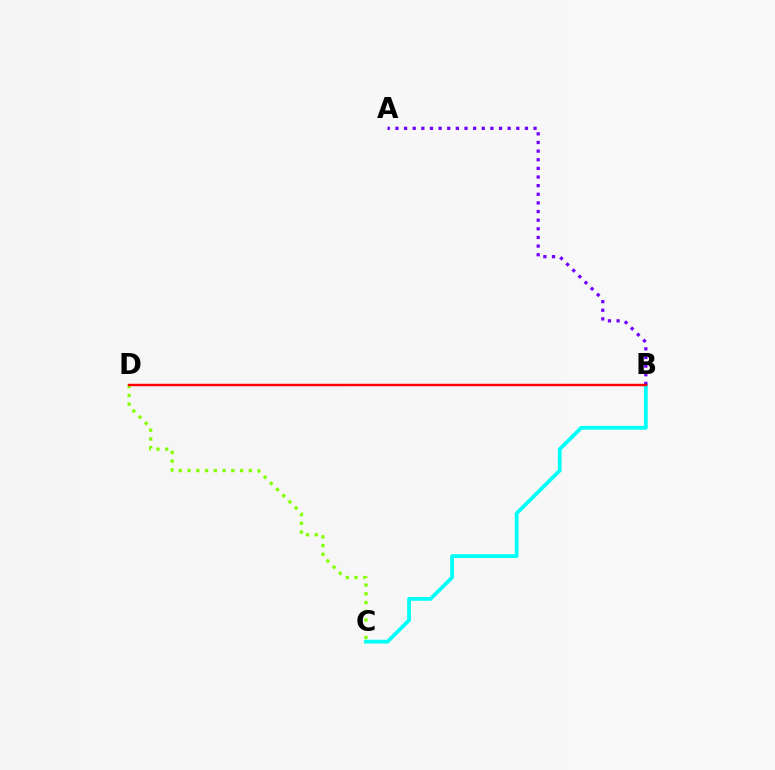{('B', 'C'): [{'color': '#00fff6', 'line_style': 'solid', 'thickness': 2.71}], ('A', 'B'): [{'color': '#7200ff', 'line_style': 'dotted', 'thickness': 2.35}], ('C', 'D'): [{'color': '#84ff00', 'line_style': 'dotted', 'thickness': 2.38}], ('B', 'D'): [{'color': '#ff0000', 'line_style': 'solid', 'thickness': 1.75}]}